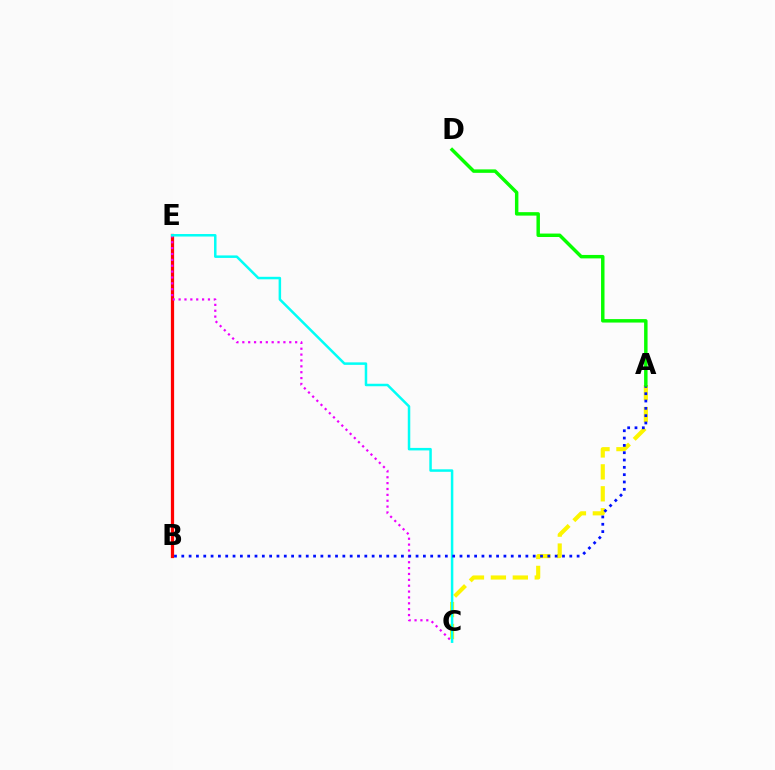{('B', 'E'): [{'color': '#ff0000', 'line_style': 'solid', 'thickness': 2.34}], ('C', 'E'): [{'color': '#ee00ff', 'line_style': 'dotted', 'thickness': 1.59}, {'color': '#00fff6', 'line_style': 'solid', 'thickness': 1.8}], ('A', 'C'): [{'color': '#fcf500', 'line_style': 'dashed', 'thickness': 2.98}], ('A', 'B'): [{'color': '#0010ff', 'line_style': 'dotted', 'thickness': 1.99}], ('A', 'D'): [{'color': '#08ff00', 'line_style': 'solid', 'thickness': 2.49}]}